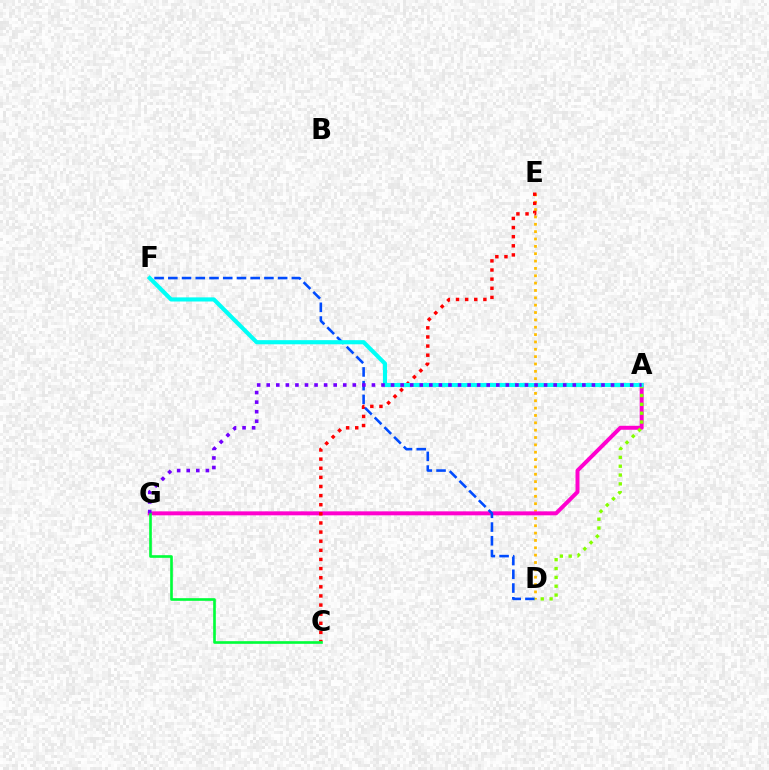{('D', 'E'): [{'color': '#ffbd00', 'line_style': 'dotted', 'thickness': 2.0}], ('A', 'G'): [{'color': '#ff00cf', 'line_style': 'solid', 'thickness': 2.86}, {'color': '#7200ff', 'line_style': 'dotted', 'thickness': 2.6}], ('C', 'E'): [{'color': '#ff0000', 'line_style': 'dotted', 'thickness': 2.48}], ('D', 'F'): [{'color': '#004bff', 'line_style': 'dashed', 'thickness': 1.86}], ('C', 'G'): [{'color': '#00ff39', 'line_style': 'solid', 'thickness': 1.91}], ('A', 'D'): [{'color': '#84ff00', 'line_style': 'dotted', 'thickness': 2.4}], ('A', 'F'): [{'color': '#00fff6', 'line_style': 'solid', 'thickness': 2.97}]}